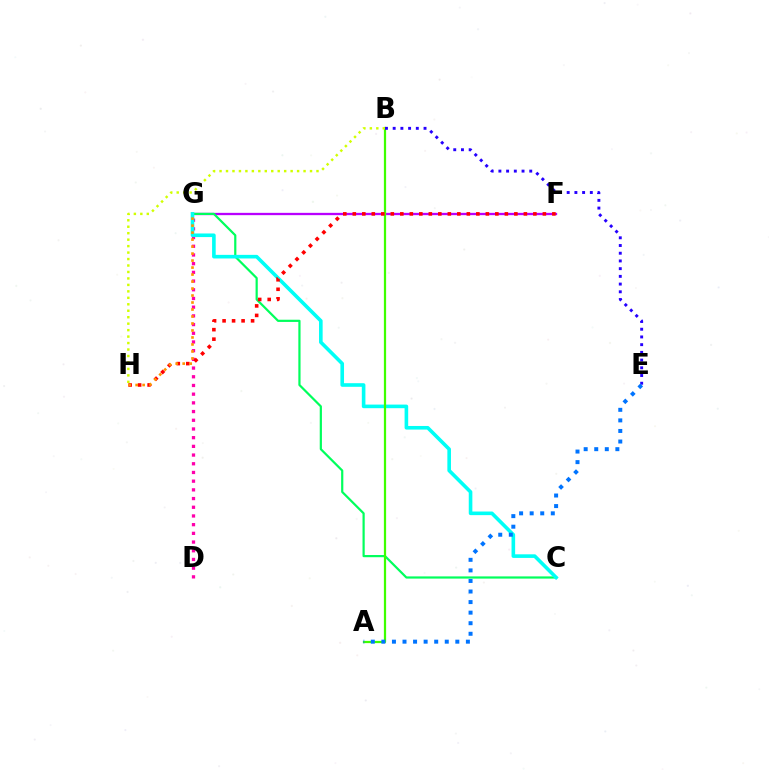{('F', 'G'): [{'color': '#b900ff', 'line_style': 'solid', 'thickness': 1.66}], ('C', 'G'): [{'color': '#00ff5c', 'line_style': 'solid', 'thickness': 1.59}, {'color': '#00fff6', 'line_style': 'solid', 'thickness': 2.6}], ('D', 'G'): [{'color': '#ff00ac', 'line_style': 'dotted', 'thickness': 2.36}], ('A', 'B'): [{'color': '#3dff00', 'line_style': 'solid', 'thickness': 1.61}], ('B', 'E'): [{'color': '#2500ff', 'line_style': 'dotted', 'thickness': 2.1}], ('F', 'H'): [{'color': '#ff0000', 'line_style': 'dotted', 'thickness': 2.58}], ('A', 'E'): [{'color': '#0074ff', 'line_style': 'dotted', 'thickness': 2.87}], ('G', 'H'): [{'color': '#ff9400', 'line_style': 'dotted', 'thickness': 1.9}], ('B', 'H'): [{'color': '#d1ff00', 'line_style': 'dotted', 'thickness': 1.76}]}